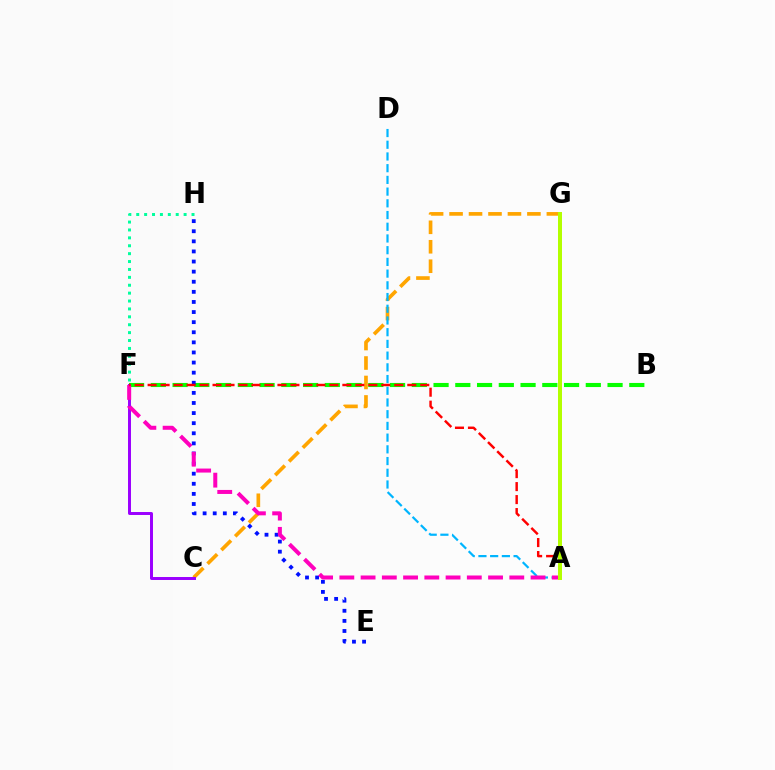{('F', 'H'): [{'color': '#00ff9d', 'line_style': 'dotted', 'thickness': 2.15}], ('B', 'F'): [{'color': '#08ff00', 'line_style': 'dashed', 'thickness': 2.95}], ('C', 'G'): [{'color': '#ffa500', 'line_style': 'dashed', 'thickness': 2.64}], ('E', 'H'): [{'color': '#0010ff', 'line_style': 'dotted', 'thickness': 2.74}], ('A', 'D'): [{'color': '#00b5ff', 'line_style': 'dashed', 'thickness': 1.59}], ('C', 'F'): [{'color': '#9b00ff', 'line_style': 'solid', 'thickness': 2.14}], ('A', 'F'): [{'color': '#ff00bd', 'line_style': 'dashed', 'thickness': 2.89}, {'color': '#ff0000', 'line_style': 'dashed', 'thickness': 1.76}], ('A', 'G'): [{'color': '#b3ff00', 'line_style': 'solid', 'thickness': 2.88}]}